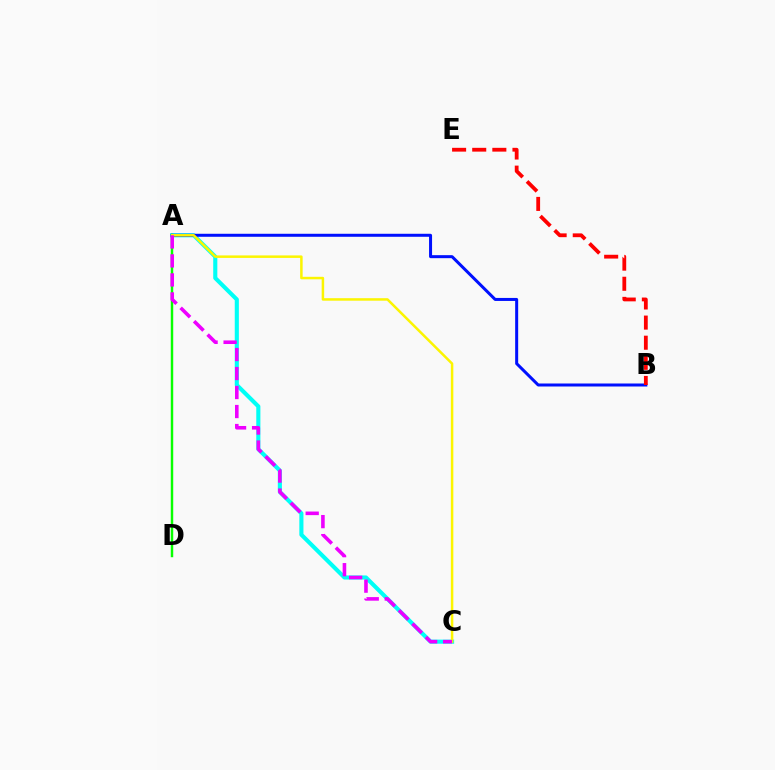{('A', 'C'): [{'color': '#00fff6', 'line_style': 'solid', 'thickness': 2.96}, {'color': '#fcf500', 'line_style': 'solid', 'thickness': 1.8}, {'color': '#ee00ff', 'line_style': 'dashed', 'thickness': 2.58}], ('A', 'B'): [{'color': '#0010ff', 'line_style': 'solid', 'thickness': 2.17}], ('A', 'D'): [{'color': '#08ff00', 'line_style': 'solid', 'thickness': 1.77}], ('B', 'E'): [{'color': '#ff0000', 'line_style': 'dashed', 'thickness': 2.73}]}